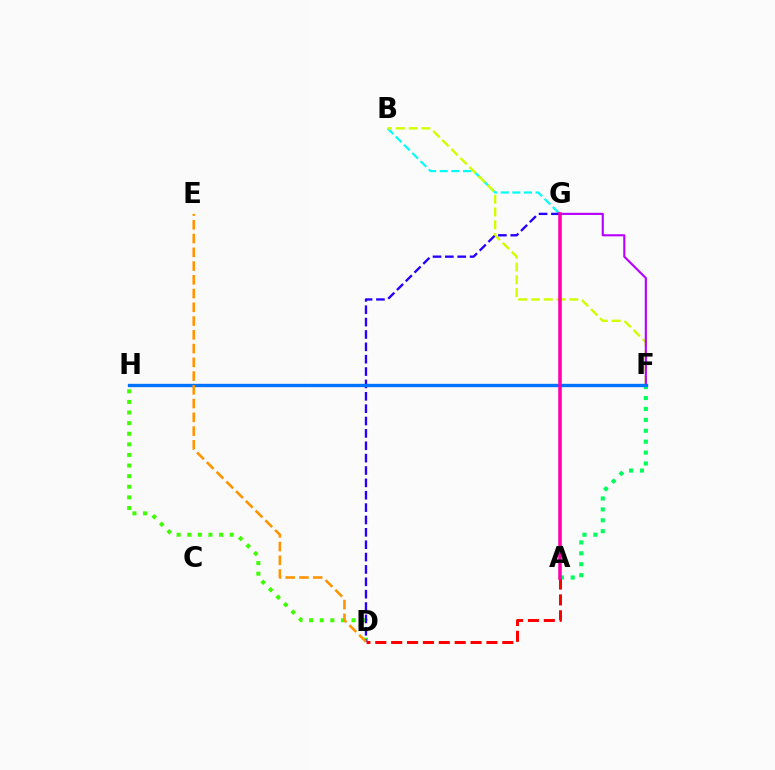{('A', 'F'): [{'color': '#00ff5c', 'line_style': 'dotted', 'thickness': 2.96}], ('B', 'G'): [{'color': '#00fff6', 'line_style': 'dashed', 'thickness': 1.58}], ('D', 'H'): [{'color': '#3dff00', 'line_style': 'dotted', 'thickness': 2.88}], ('B', 'F'): [{'color': '#d1ff00', 'line_style': 'dashed', 'thickness': 1.74}], ('A', 'D'): [{'color': '#ff0000', 'line_style': 'dashed', 'thickness': 2.16}], ('F', 'G'): [{'color': '#b900ff', 'line_style': 'solid', 'thickness': 1.54}], ('D', 'G'): [{'color': '#2500ff', 'line_style': 'dashed', 'thickness': 1.68}], ('F', 'H'): [{'color': '#0074ff', 'line_style': 'solid', 'thickness': 2.41}], ('D', 'E'): [{'color': '#ff9400', 'line_style': 'dashed', 'thickness': 1.87}], ('A', 'G'): [{'color': '#ff00ac', 'line_style': 'solid', 'thickness': 2.54}]}